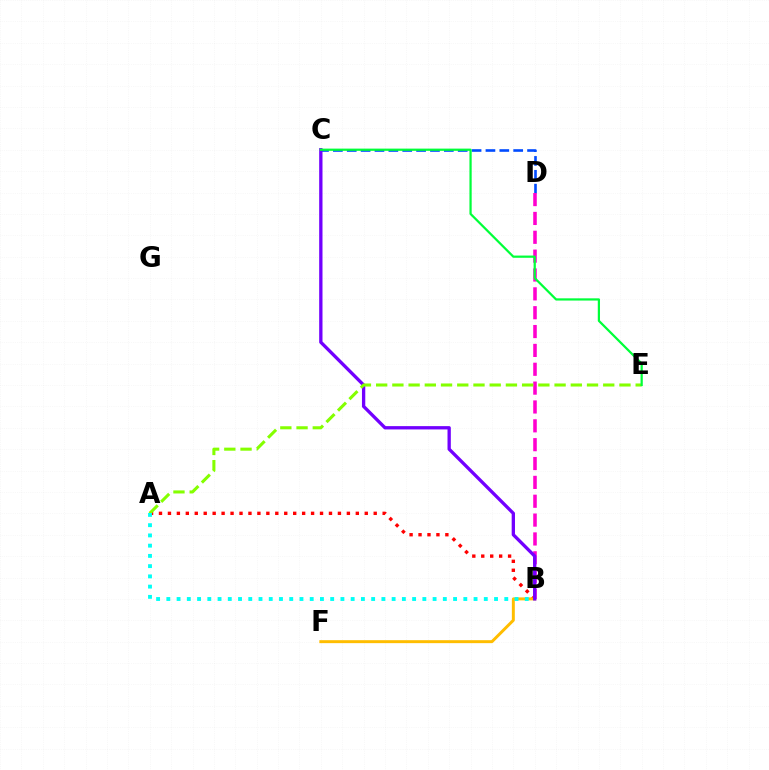{('A', 'B'): [{'color': '#ff0000', 'line_style': 'dotted', 'thickness': 2.43}, {'color': '#00fff6', 'line_style': 'dotted', 'thickness': 2.78}], ('C', 'D'): [{'color': '#004bff', 'line_style': 'dashed', 'thickness': 1.88}], ('B', 'F'): [{'color': '#ffbd00', 'line_style': 'solid', 'thickness': 2.13}], ('B', 'D'): [{'color': '#ff00cf', 'line_style': 'dashed', 'thickness': 2.56}], ('B', 'C'): [{'color': '#7200ff', 'line_style': 'solid', 'thickness': 2.39}], ('A', 'E'): [{'color': '#84ff00', 'line_style': 'dashed', 'thickness': 2.2}], ('C', 'E'): [{'color': '#00ff39', 'line_style': 'solid', 'thickness': 1.6}]}